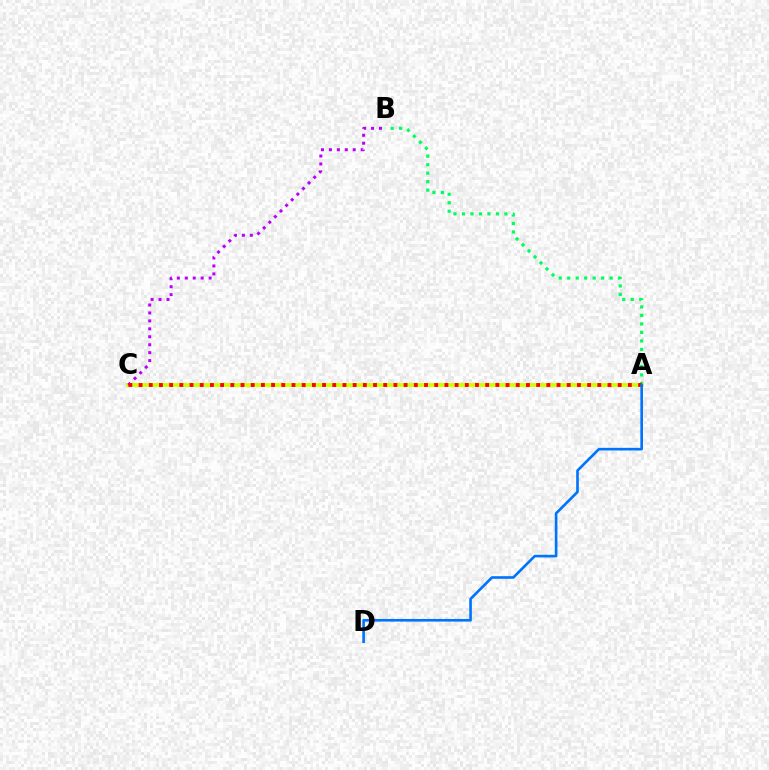{('A', 'B'): [{'color': '#00ff5c', 'line_style': 'dotted', 'thickness': 2.31}], ('A', 'C'): [{'color': '#d1ff00', 'line_style': 'solid', 'thickness': 2.78}, {'color': '#ff0000', 'line_style': 'dotted', 'thickness': 2.77}], ('B', 'C'): [{'color': '#b900ff', 'line_style': 'dotted', 'thickness': 2.16}], ('A', 'D'): [{'color': '#0074ff', 'line_style': 'solid', 'thickness': 1.9}]}